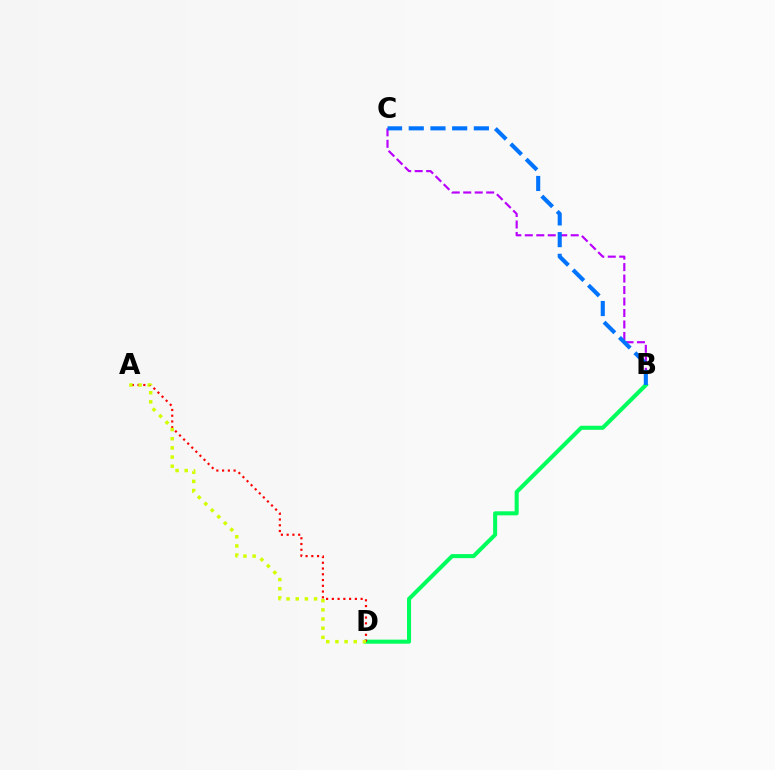{('B', 'C'): [{'color': '#b900ff', 'line_style': 'dashed', 'thickness': 1.56}, {'color': '#0074ff', 'line_style': 'dashed', 'thickness': 2.95}], ('B', 'D'): [{'color': '#00ff5c', 'line_style': 'solid', 'thickness': 2.92}], ('A', 'D'): [{'color': '#ff0000', 'line_style': 'dotted', 'thickness': 1.56}, {'color': '#d1ff00', 'line_style': 'dotted', 'thickness': 2.49}]}